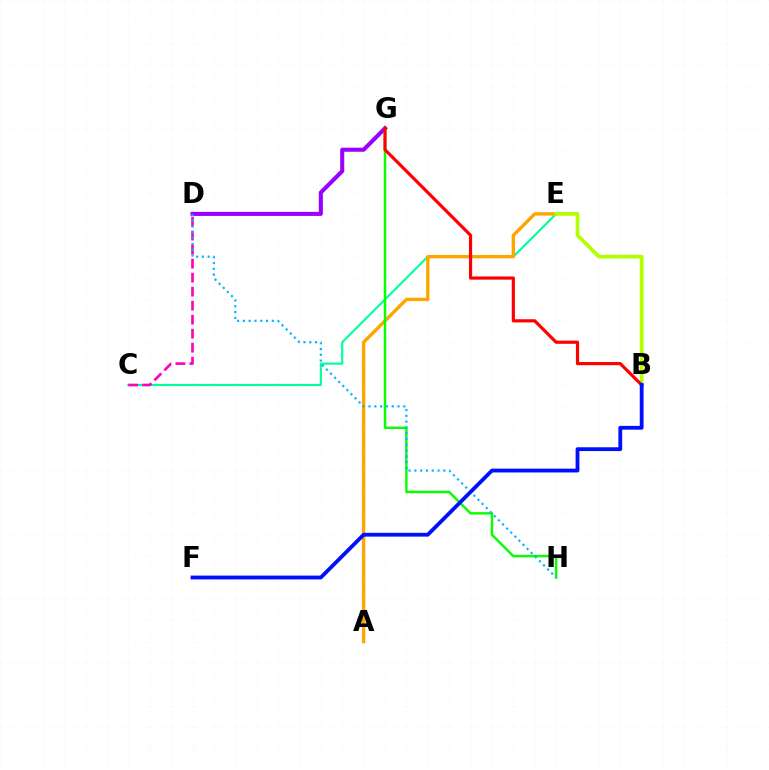{('C', 'E'): [{'color': '#00ff9d', 'line_style': 'solid', 'thickness': 1.55}], ('A', 'E'): [{'color': '#ffa500', 'line_style': 'solid', 'thickness': 2.43}], ('D', 'G'): [{'color': '#9b00ff', 'line_style': 'solid', 'thickness': 2.93}], ('G', 'H'): [{'color': '#08ff00', 'line_style': 'solid', 'thickness': 1.77}], ('C', 'D'): [{'color': '#ff00bd', 'line_style': 'dashed', 'thickness': 1.9}], ('D', 'H'): [{'color': '#00b5ff', 'line_style': 'dotted', 'thickness': 1.57}], ('B', 'E'): [{'color': '#b3ff00', 'line_style': 'solid', 'thickness': 2.7}], ('B', 'G'): [{'color': '#ff0000', 'line_style': 'solid', 'thickness': 2.29}], ('B', 'F'): [{'color': '#0010ff', 'line_style': 'solid', 'thickness': 2.74}]}